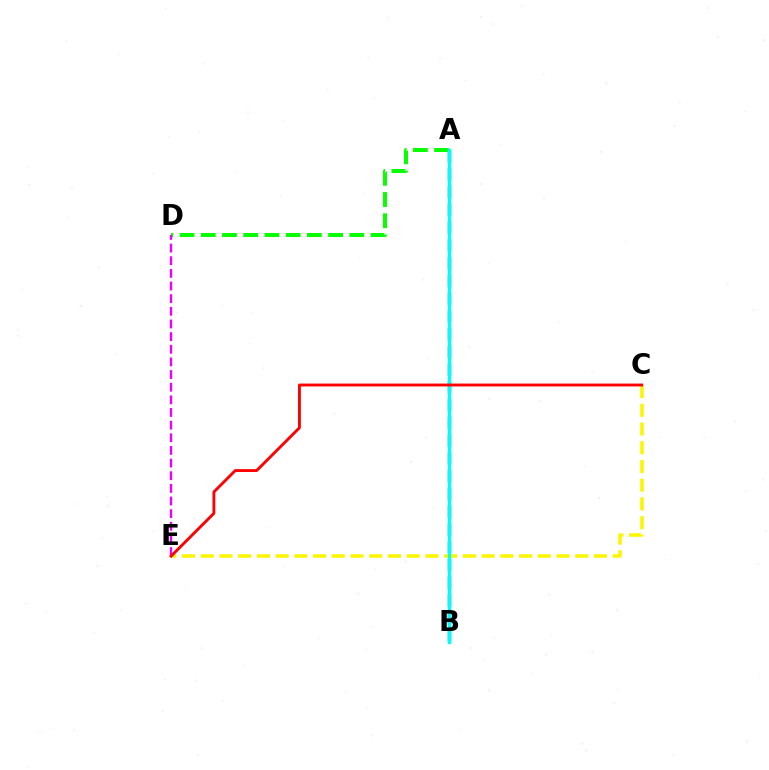{('A', 'B'): [{'color': '#0010ff', 'line_style': 'dashed', 'thickness': 2.41}, {'color': '#00fff6', 'line_style': 'solid', 'thickness': 2.42}], ('A', 'D'): [{'color': '#08ff00', 'line_style': 'dashed', 'thickness': 2.88}], ('C', 'E'): [{'color': '#fcf500', 'line_style': 'dashed', 'thickness': 2.54}, {'color': '#ff0000', 'line_style': 'solid', 'thickness': 2.06}], ('D', 'E'): [{'color': '#ee00ff', 'line_style': 'dashed', 'thickness': 1.72}]}